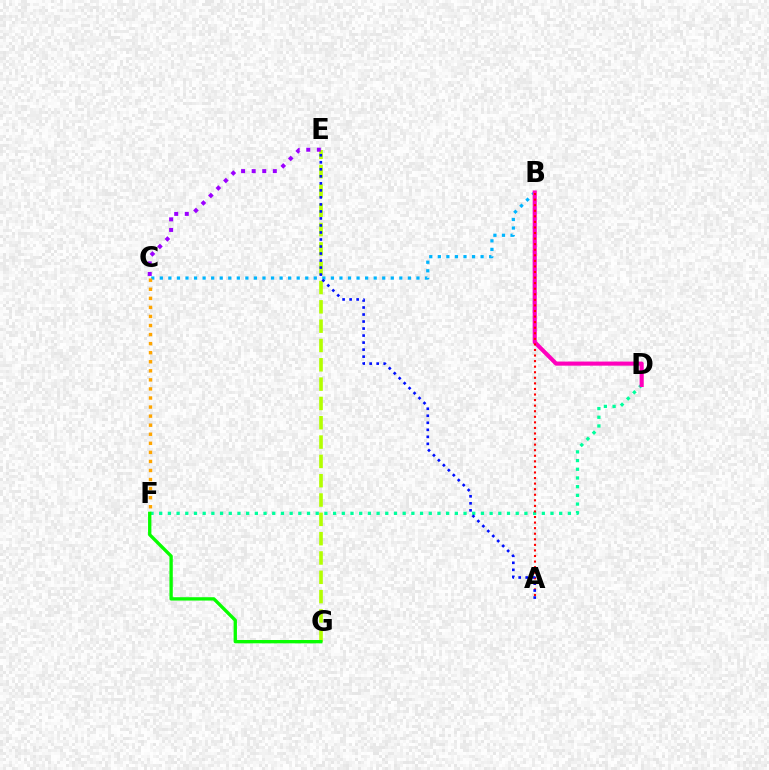{('B', 'C'): [{'color': '#00b5ff', 'line_style': 'dotted', 'thickness': 2.32}], ('D', 'F'): [{'color': '#00ff9d', 'line_style': 'dotted', 'thickness': 2.36}], ('C', 'F'): [{'color': '#ffa500', 'line_style': 'dotted', 'thickness': 2.46}], ('B', 'D'): [{'color': '#ff00bd', 'line_style': 'solid', 'thickness': 2.95}], ('E', 'G'): [{'color': '#b3ff00', 'line_style': 'dashed', 'thickness': 2.62}], ('A', 'B'): [{'color': '#ff0000', 'line_style': 'dotted', 'thickness': 1.51}], ('A', 'E'): [{'color': '#0010ff', 'line_style': 'dotted', 'thickness': 1.91}], ('F', 'G'): [{'color': '#08ff00', 'line_style': 'solid', 'thickness': 2.4}], ('C', 'E'): [{'color': '#9b00ff', 'line_style': 'dotted', 'thickness': 2.87}]}